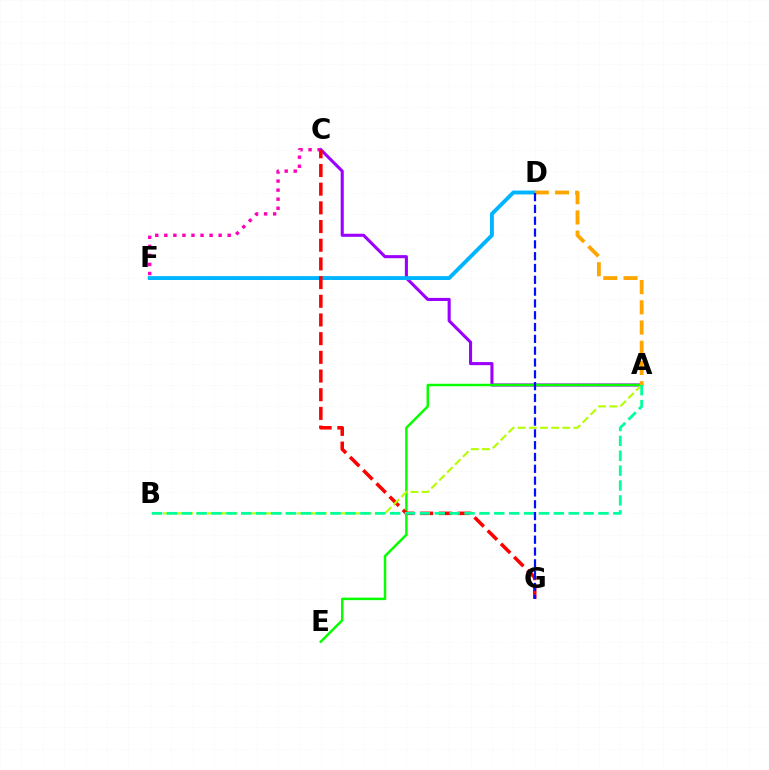{('C', 'F'): [{'color': '#ff00bd', 'line_style': 'dotted', 'thickness': 2.46}], ('A', 'C'): [{'color': '#9b00ff', 'line_style': 'solid', 'thickness': 2.22}], ('A', 'E'): [{'color': '#08ff00', 'line_style': 'solid', 'thickness': 1.79}], ('D', 'F'): [{'color': '#00b5ff', 'line_style': 'solid', 'thickness': 2.79}], ('C', 'G'): [{'color': '#ff0000', 'line_style': 'dashed', 'thickness': 2.54}], ('A', 'D'): [{'color': '#ffa500', 'line_style': 'dashed', 'thickness': 2.75}], ('A', 'B'): [{'color': '#b3ff00', 'line_style': 'dashed', 'thickness': 1.52}, {'color': '#00ff9d', 'line_style': 'dashed', 'thickness': 2.02}], ('D', 'G'): [{'color': '#0010ff', 'line_style': 'dashed', 'thickness': 1.6}]}